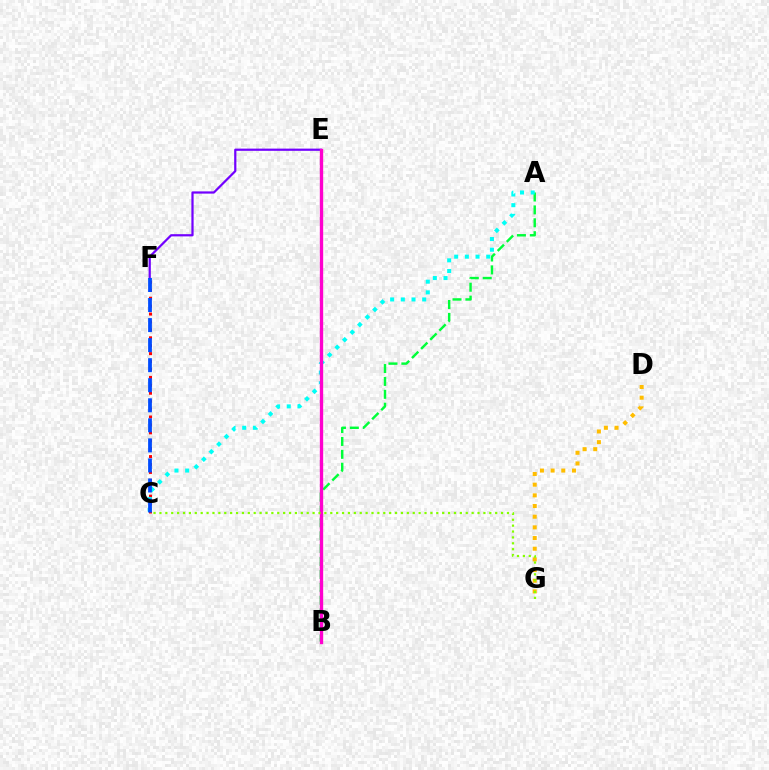{('D', 'G'): [{'color': '#ffbd00', 'line_style': 'dotted', 'thickness': 2.9}], ('A', 'B'): [{'color': '#00ff39', 'line_style': 'dashed', 'thickness': 1.75}], ('C', 'F'): [{'color': '#ff0000', 'line_style': 'dotted', 'thickness': 2.15}, {'color': '#004bff', 'line_style': 'dashed', 'thickness': 2.72}], ('A', 'C'): [{'color': '#00fff6', 'line_style': 'dotted', 'thickness': 2.9}], ('E', 'F'): [{'color': '#7200ff', 'line_style': 'solid', 'thickness': 1.6}], ('B', 'E'): [{'color': '#ff00cf', 'line_style': 'solid', 'thickness': 2.41}], ('C', 'G'): [{'color': '#84ff00', 'line_style': 'dotted', 'thickness': 1.6}]}